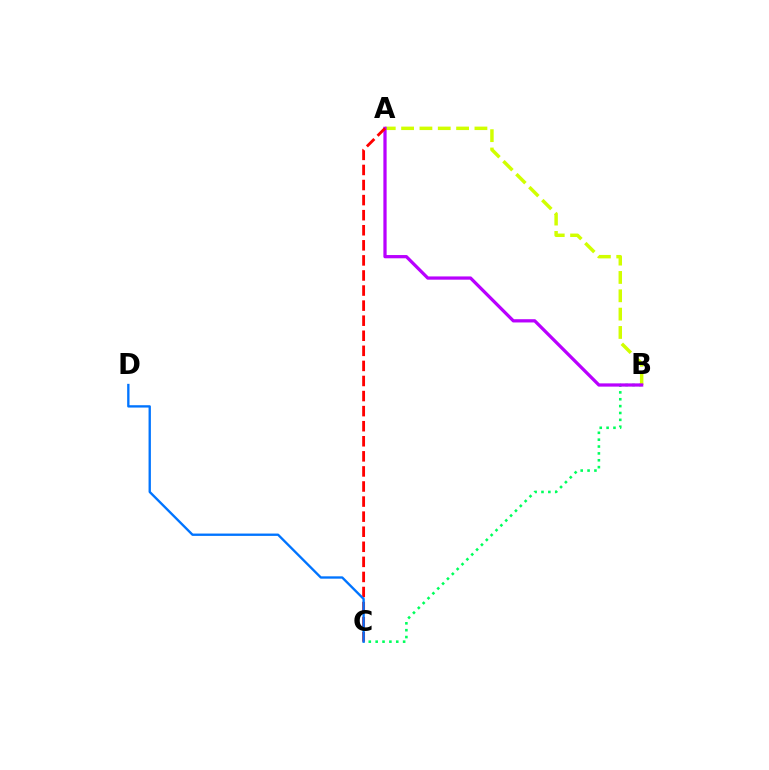{('B', 'C'): [{'color': '#00ff5c', 'line_style': 'dotted', 'thickness': 1.87}], ('A', 'B'): [{'color': '#d1ff00', 'line_style': 'dashed', 'thickness': 2.49}, {'color': '#b900ff', 'line_style': 'solid', 'thickness': 2.34}], ('A', 'C'): [{'color': '#ff0000', 'line_style': 'dashed', 'thickness': 2.05}], ('C', 'D'): [{'color': '#0074ff', 'line_style': 'solid', 'thickness': 1.69}]}